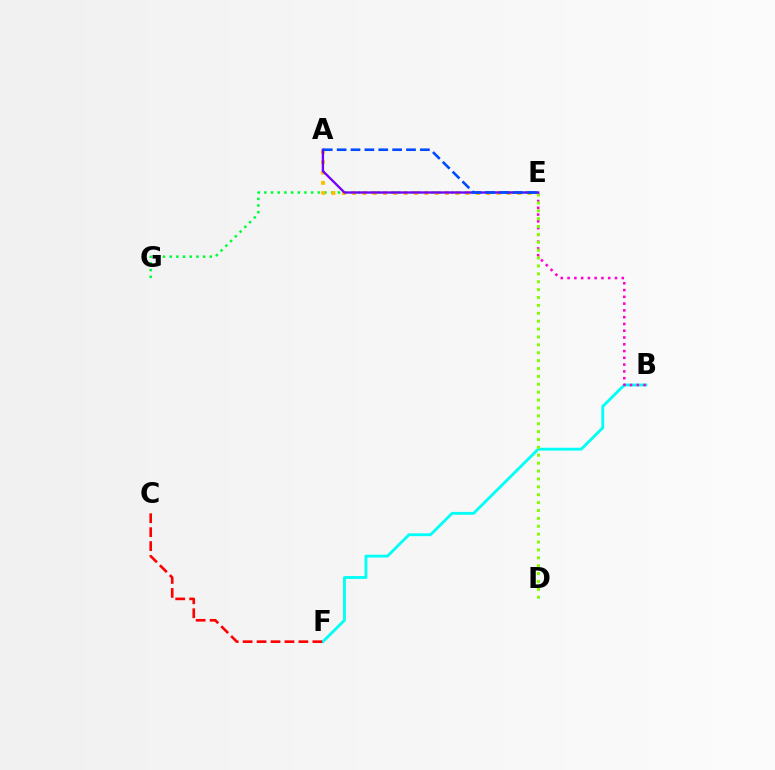{('B', 'F'): [{'color': '#00fff6', 'line_style': 'solid', 'thickness': 2.05}], ('E', 'G'): [{'color': '#00ff39', 'line_style': 'dotted', 'thickness': 1.82}], ('B', 'E'): [{'color': '#ff00cf', 'line_style': 'dotted', 'thickness': 1.84}], ('D', 'E'): [{'color': '#84ff00', 'line_style': 'dotted', 'thickness': 2.14}], ('A', 'E'): [{'color': '#ffbd00', 'line_style': 'dotted', 'thickness': 2.8}, {'color': '#7200ff', 'line_style': 'solid', 'thickness': 1.67}, {'color': '#004bff', 'line_style': 'dashed', 'thickness': 1.88}], ('C', 'F'): [{'color': '#ff0000', 'line_style': 'dashed', 'thickness': 1.89}]}